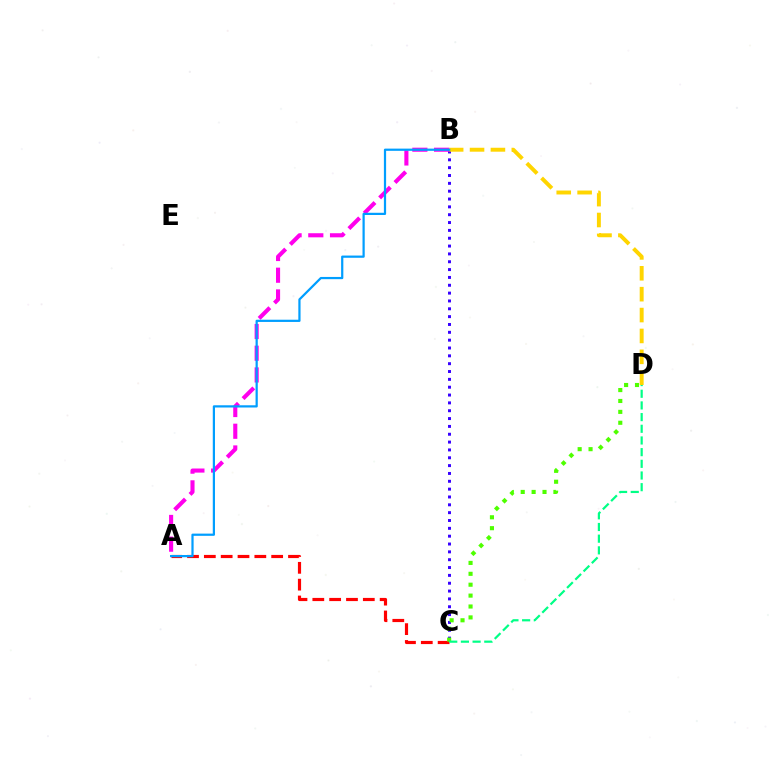{('B', 'C'): [{'color': '#3700ff', 'line_style': 'dotted', 'thickness': 2.13}], ('A', 'C'): [{'color': '#ff0000', 'line_style': 'dashed', 'thickness': 2.29}], ('A', 'B'): [{'color': '#ff00ed', 'line_style': 'dashed', 'thickness': 2.95}, {'color': '#009eff', 'line_style': 'solid', 'thickness': 1.6}], ('C', 'D'): [{'color': '#4fff00', 'line_style': 'dotted', 'thickness': 2.96}, {'color': '#00ff86', 'line_style': 'dashed', 'thickness': 1.59}], ('B', 'D'): [{'color': '#ffd500', 'line_style': 'dashed', 'thickness': 2.84}]}